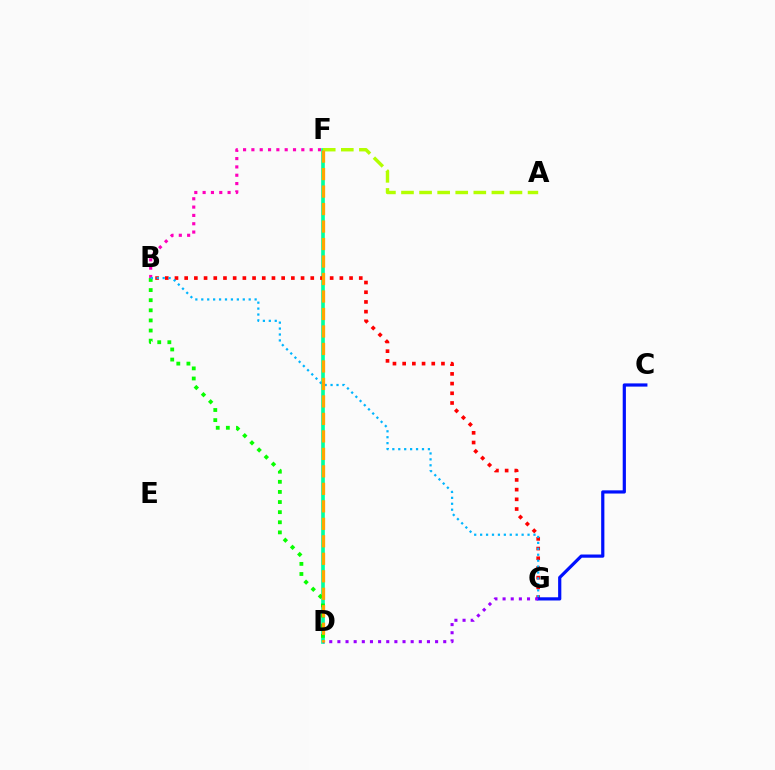{('D', 'F'): [{'color': '#00ff9d', 'line_style': 'solid', 'thickness': 2.63}, {'color': '#ffa500', 'line_style': 'dashed', 'thickness': 2.38}], ('B', 'G'): [{'color': '#ff0000', 'line_style': 'dotted', 'thickness': 2.64}, {'color': '#00b5ff', 'line_style': 'dotted', 'thickness': 1.61}], ('B', 'F'): [{'color': '#ff00bd', 'line_style': 'dotted', 'thickness': 2.26}], ('B', 'D'): [{'color': '#08ff00', 'line_style': 'dotted', 'thickness': 2.75}], ('C', 'G'): [{'color': '#0010ff', 'line_style': 'solid', 'thickness': 2.3}], ('D', 'G'): [{'color': '#9b00ff', 'line_style': 'dotted', 'thickness': 2.21}], ('A', 'F'): [{'color': '#b3ff00', 'line_style': 'dashed', 'thickness': 2.46}]}